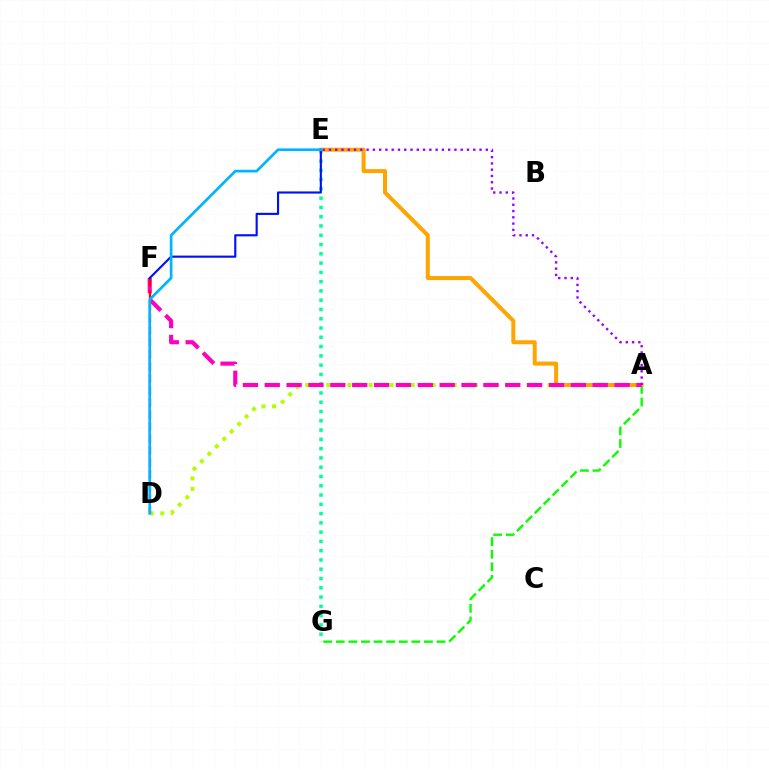{('E', 'G'): [{'color': '#00ff9d', 'line_style': 'dotted', 'thickness': 2.52}], ('A', 'G'): [{'color': '#08ff00', 'line_style': 'dashed', 'thickness': 1.71}], ('A', 'D'): [{'color': '#b3ff00', 'line_style': 'dotted', 'thickness': 2.86}], ('A', 'E'): [{'color': '#ffa500', 'line_style': 'solid', 'thickness': 2.88}, {'color': '#9b00ff', 'line_style': 'dotted', 'thickness': 1.7}], ('A', 'F'): [{'color': '#ff00bd', 'line_style': 'dashed', 'thickness': 2.97}], ('D', 'F'): [{'color': '#ff0000', 'line_style': 'dashed', 'thickness': 1.63}], ('E', 'F'): [{'color': '#0010ff', 'line_style': 'solid', 'thickness': 1.54}], ('D', 'E'): [{'color': '#00b5ff', 'line_style': 'solid', 'thickness': 1.95}]}